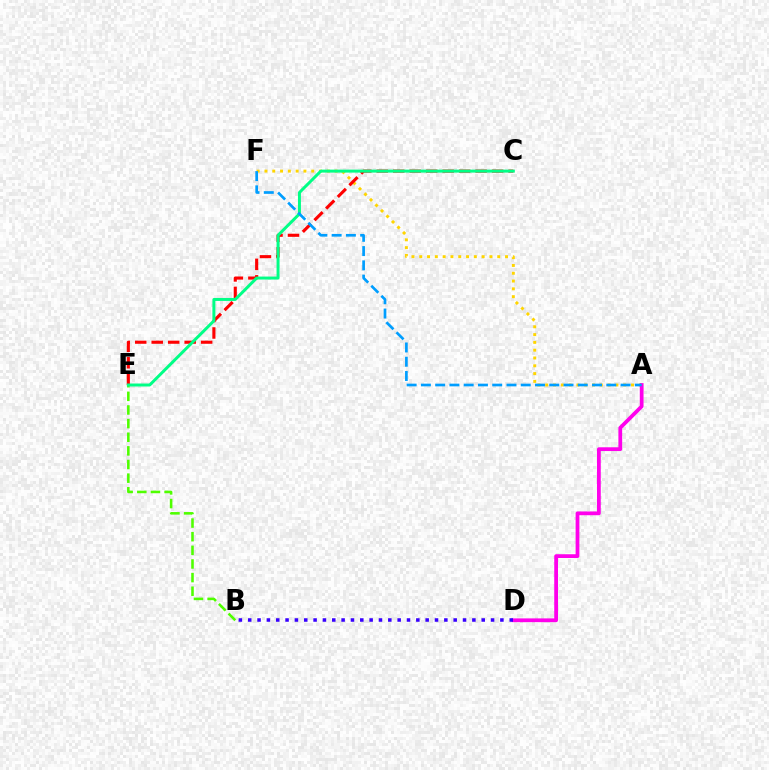{('A', 'F'): [{'color': '#ffd500', 'line_style': 'dotted', 'thickness': 2.12}, {'color': '#009eff', 'line_style': 'dashed', 'thickness': 1.94}], ('C', 'E'): [{'color': '#ff0000', 'line_style': 'dashed', 'thickness': 2.24}, {'color': '#00ff86', 'line_style': 'solid', 'thickness': 2.14}], ('B', 'E'): [{'color': '#4fff00', 'line_style': 'dashed', 'thickness': 1.85}], ('A', 'D'): [{'color': '#ff00ed', 'line_style': 'solid', 'thickness': 2.71}], ('B', 'D'): [{'color': '#3700ff', 'line_style': 'dotted', 'thickness': 2.54}]}